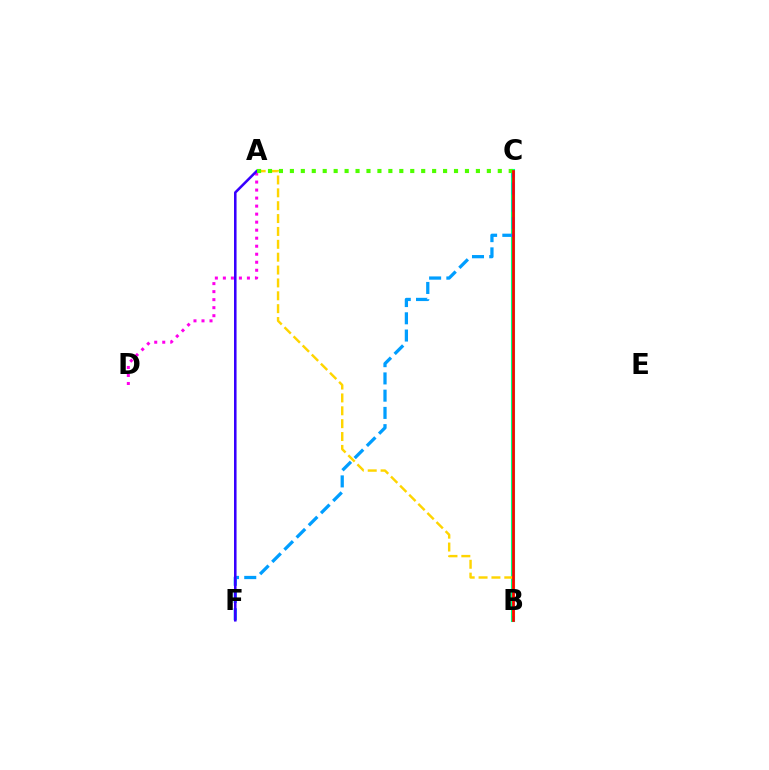{('B', 'C'): [{'color': '#00ff86', 'line_style': 'solid', 'thickness': 2.96}, {'color': '#ff0000', 'line_style': 'solid', 'thickness': 1.94}], ('A', 'D'): [{'color': '#ff00ed', 'line_style': 'dotted', 'thickness': 2.18}], ('A', 'B'): [{'color': '#ffd500', 'line_style': 'dashed', 'thickness': 1.75}], ('C', 'F'): [{'color': '#009eff', 'line_style': 'dashed', 'thickness': 2.34}], ('A', 'F'): [{'color': '#3700ff', 'line_style': 'solid', 'thickness': 1.84}], ('A', 'C'): [{'color': '#4fff00', 'line_style': 'dotted', 'thickness': 2.97}]}